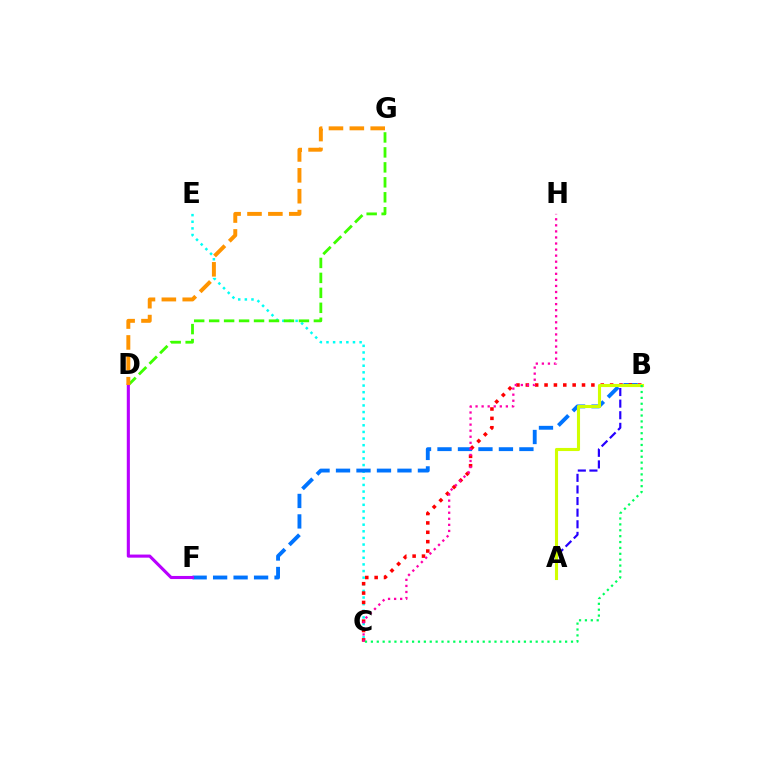{('C', 'E'): [{'color': '#00fff6', 'line_style': 'dotted', 'thickness': 1.8}], ('B', 'F'): [{'color': '#0074ff', 'line_style': 'dashed', 'thickness': 2.78}], ('D', 'G'): [{'color': '#3dff00', 'line_style': 'dashed', 'thickness': 2.03}, {'color': '#ff9400', 'line_style': 'dashed', 'thickness': 2.84}], ('B', 'C'): [{'color': '#ff0000', 'line_style': 'dotted', 'thickness': 2.55}, {'color': '#00ff5c', 'line_style': 'dotted', 'thickness': 1.6}], ('A', 'B'): [{'color': '#2500ff', 'line_style': 'dashed', 'thickness': 1.58}, {'color': '#d1ff00', 'line_style': 'solid', 'thickness': 2.24}], ('C', 'H'): [{'color': '#ff00ac', 'line_style': 'dotted', 'thickness': 1.65}], ('D', 'F'): [{'color': '#b900ff', 'line_style': 'solid', 'thickness': 2.23}]}